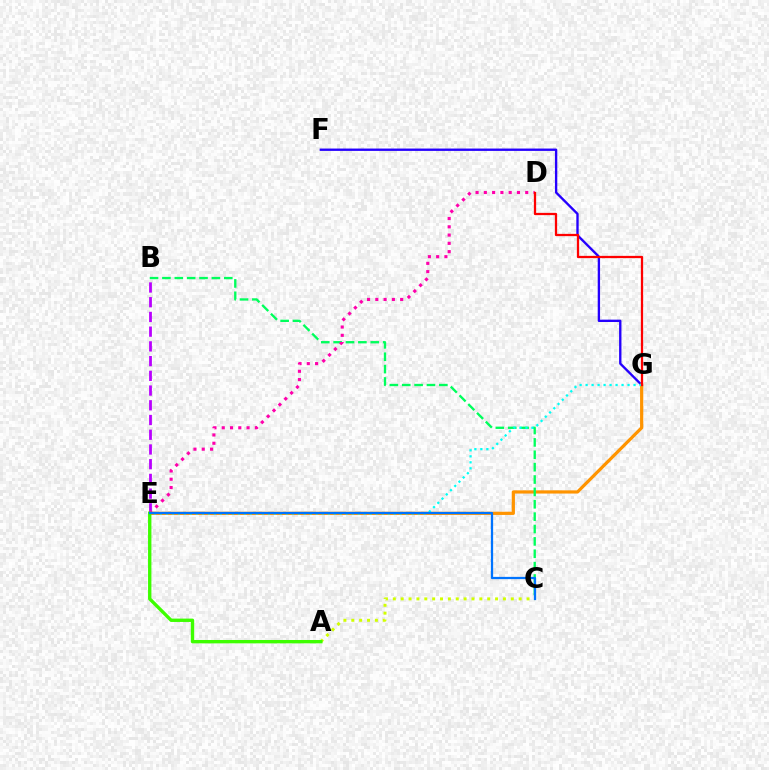{('A', 'C'): [{'color': '#d1ff00', 'line_style': 'dotted', 'thickness': 2.14}], ('F', 'G'): [{'color': '#2500ff', 'line_style': 'solid', 'thickness': 1.69}], ('E', 'G'): [{'color': '#ff9400', 'line_style': 'solid', 'thickness': 2.31}, {'color': '#00fff6', 'line_style': 'dotted', 'thickness': 1.63}], ('B', 'C'): [{'color': '#00ff5c', 'line_style': 'dashed', 'thickness': 1.68}], ('B', 'E'): [{'color': '#b900ff', 'line_style': 'dashed', 'thickness': 2.0}], ('D', 'E'): [{'color': '#ff00ac', 'line_style': 'dotted', 'thickness': 2.25}], ('D', 'G'): [{'color': '#ff0000', 'line_style': 'solid', 'thickness': 1.63}], ('A', 'E'): [{'color': '#3dff00', 'line_style': 'solid', 'thickness': 2.42}], ('C', 'E'): [{'color': '#0074ff', 'line_style': 'solid', 'thickness': 1.62}]}